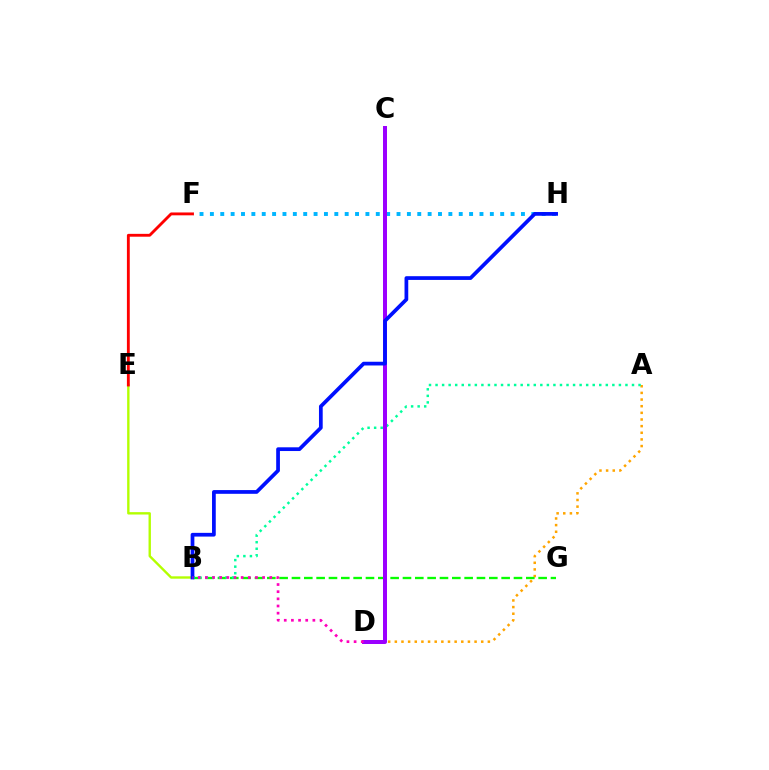{('A', 'D'): [{'color': '#ffa500', 'line_style': 'dotted', 'thickness': 1.81}], ('B', 'G'): [{'color': '#08ff00', 'line_style': 'dashed', 'thickness': 1.68}], ('F', 'H'): [{'color': '#00b5ff', 'line_style': 'dotted', 'thickness': 2.82}], ('B', 'E'): [{'color': '#b3ff00', 'line_style': 'solid', 'thickness': 1.71}], ('A', 'B'): [{'color': '#00ff9d', 'line_style': 'dotted', 'thickness': 1.78}], ('E', 'F'): [{'color': '#ff0000', 'line_style': 'solid', 'thickness': 2.05}], ('C', 'D'): [{'color': '#9b00ff', 'line_style': 'solid', 'thickness': 2.87}], ('B', 'H'): [{'color': '#0010ff', 'line_style': 'solid', 'thickness': 2.69}], ('B', 'D'): [{'color': '#ff00bd', 'line_style': 'dotted', 'thickness': 1.94}]}